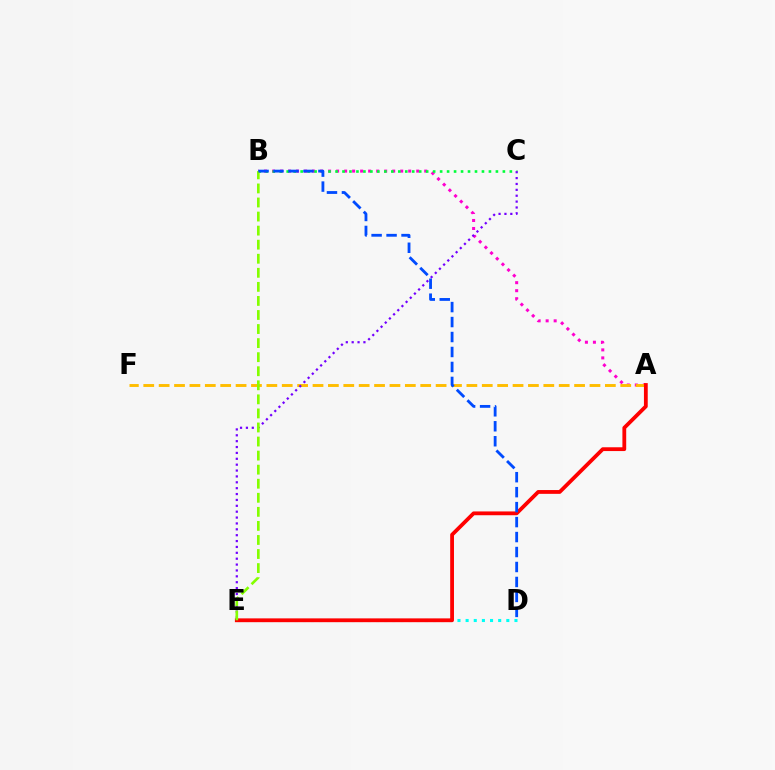{('A', 'B'): [{'color': '#ff00cf', 'line_style': 'dotted', 'thickness': 2.18}], ('B', 'C'): [{'color': '#00ff39', 'line_style': 'dotted', 'thickness': 1.89}], ('A', 'F'): [{'color': '#ffbd00', 'line_style': 'dashed', 'thickness': 2.09}], ('D', 'E'): [{'color': '#00fff6', 'line_style': 'dotted', 'thickness': 2.21}], ('A', 'E'): [{'color': '#ff0000', 'line_style': 'solid', 'thickness': 2.73}], ('C', 'E'): [{'color': '#7200ff', 'line_style': 'dotted', 'thickness': 1.6}], ('B', 'E'): [{'color': '#84ff00', 'line_style': 'dashed', 'thickness': 1.91}], ('B', 'D'): [{'color': '#004bff', 'line_style': 'dashed', 'thickness': 2.03}]}